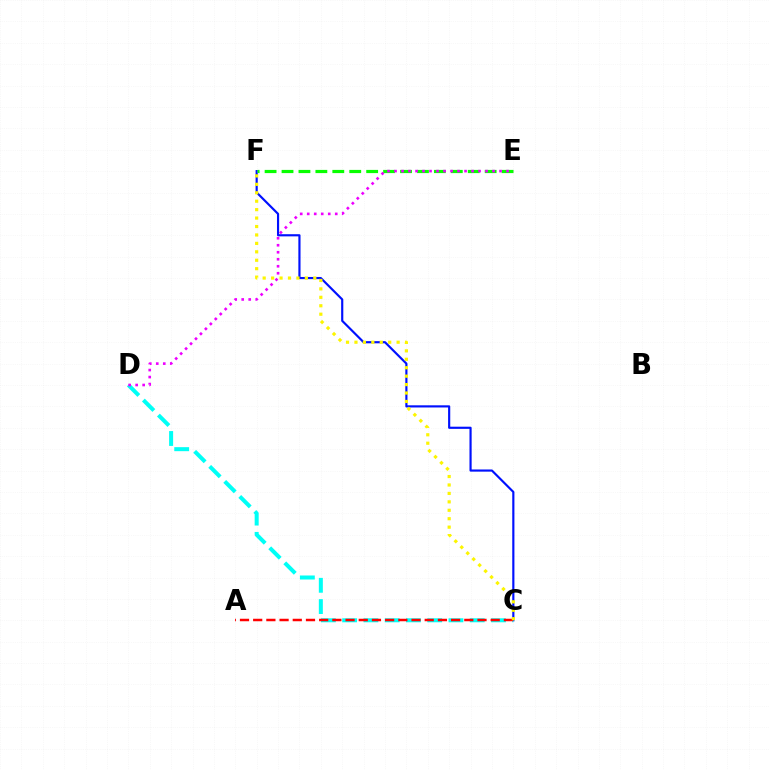{('C', 'F'): [{'color': '#0010ff', 'line_style': 'solid', 'thickness': 1.56}, {'color': '#fcf500', 'line_style': 'dotted', 'thickness': 2.29}], ('C', 'D'): [{'color': '#00fff6', 'line_style': 'dashed', 'thickness': 2.89}], ('A', 'C'): [{'color': '#ff0000', 'line_style': 'dashed', 'thickness': 1.79}], ('E', 'F'): [{'color': '#08ff00', 'line_style': 'dashed', 'thickness': 2.3}], ('D', 'E'): [{'color': '#ee00ff', 'line_style': 'dotted', 'thickness': 1.9}]}